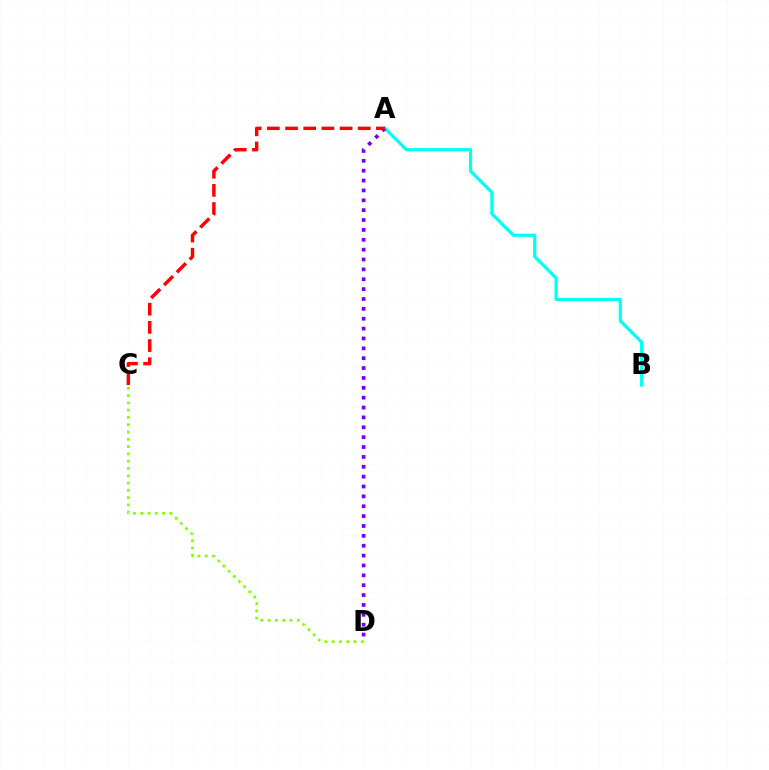{('A', 'B'): [{'color': '#00fff6', 'line_style': 'solid', 'thickness': 2.3}], ('A', 'D'): [{'color': '#7200ff', 'line_style': 'dotted', 'thickness': 2.68}], ('C', 'D'): [{'color': '#84ff00', 'line_style': 'dotted', 'thickness': 1.98}], ('A', 'C'): [{'color': '#ff0000', 'line_style': 'dashed', 'thickness': 2.47}]}